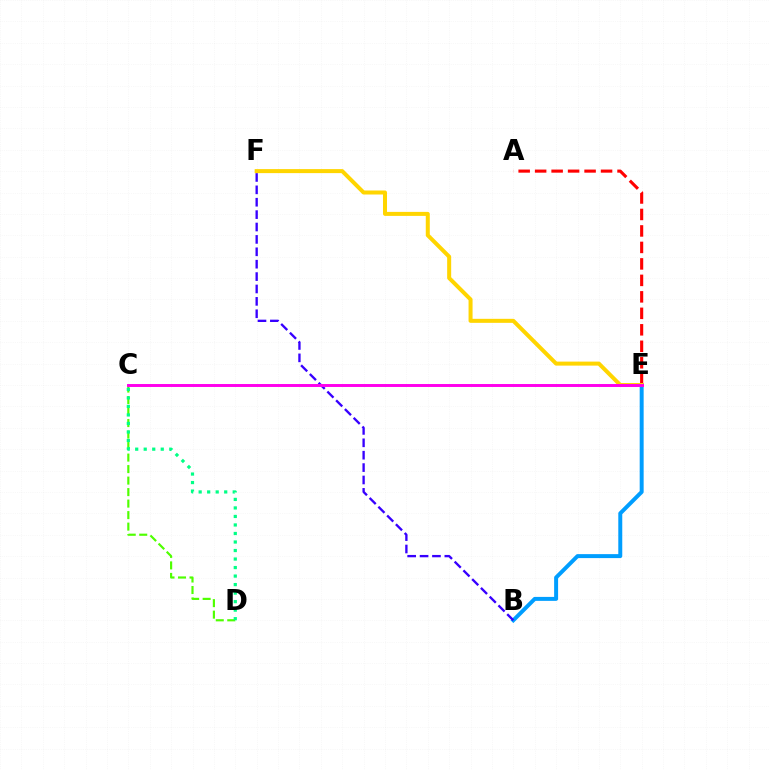{('B', 'E'): [{'color': '#009eff', 'line_style': 'solid', 'thickness': 2.86}], ('C', 'D'): [{'color': '#4fff00', 'line_style': 'dashed', 'thickness': 1.56}, {'color': '#00ff86', 'line_style': 'dotted', 'thickness': 2.31}], ('B', 'F'): [{'color': '#3700ff', 'line_style': 'dashed', 'thickness': 1.68}], ('A', 'E'): [{'color': '#ff0000', 'line_style': 'dashed', 'thickness': 2.24}], ('E', 'F'): [{'color': '#ffd500', 'line_style': 'solid', 'thickness': 2.89}], ('C', 'E'): [{'color': '#ff00ed', 'line_style': 'solid', 'thickness': 2.12}]}